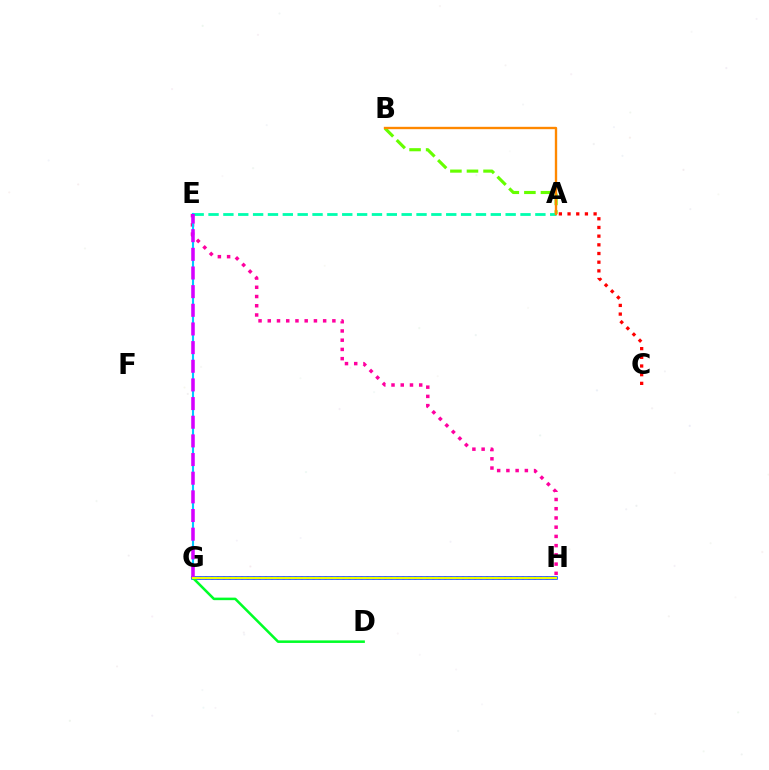{('G', 'H'): [{'color': '#003fff', 'line_style': 'solid', 'thickness': 2.52}, {'color': '#4f00ff', 'line_style': 'dotted', 'thickness': 1.62}, {'color': '#eeff00', 'line_style': 'solid', 'thickness': 1.5}], ('A', 'C'): [{'color': '#ff0000', 'line_style': 'dotted', 'thickness': 2.36}], ('A', 'B'): [{'color': '#66ff00', 'line_style': 'dashed', 'thickness': 2.25}, {'color': '#ff8800', 'line_style': 'solid', 'thickness': 1.7}], ('A', 'E'): [{'color': '#00ffaf', 'line_style': 'dashed', 'thickness': 2.02}], ('E', 'H'): [{'color': '#ff00a0', 'line_style': 'dotted', 'thickness': 2.51}], ('D', 'G'): [{'color': '#00ff27', 'line_style': 'solid', 'thickness': 1.83}], ('E', 'G'): [{'color': '#00c7ff', 'line_style': 'solid', 'thickness': 1.53}, {'color': '#d600ff', 'line_style': 'dashed', 'thickness': 2.53}]}